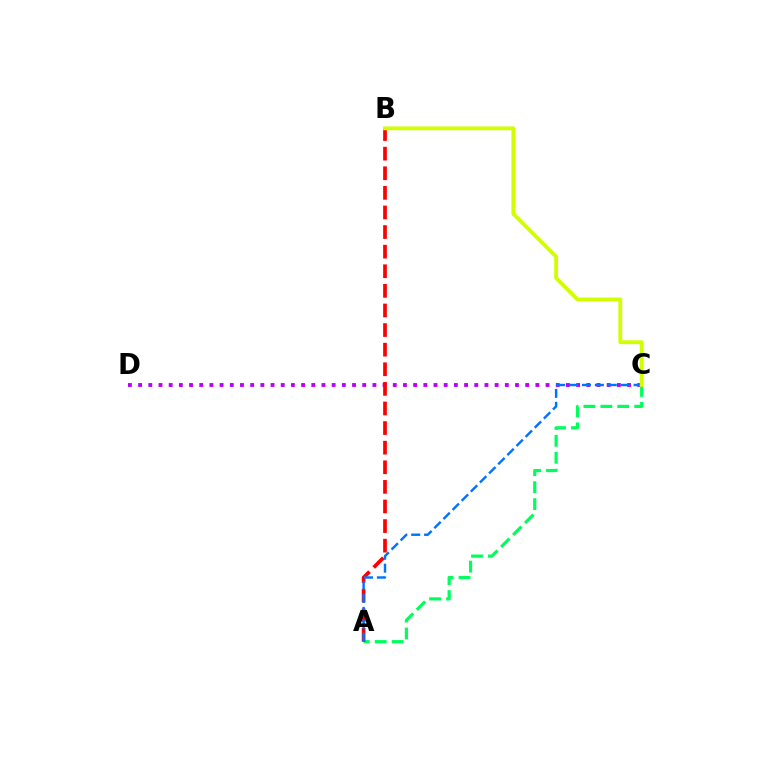{('A', 'C'): [{'color': '#00ff5c', 'line_style': 'dashed', 'thickness': 2.3}, {'color': '#0074ff', 'line_style': 'dashed', 'thickness': 1.75}], ('C', 'D'): [{'color': '#b900ff', 'line_style': 'dotted', 'thickness': 2.77}], ('A', 'B'): [{'color': '#ff0000', 'line_style': 'dashed', 'thickness': 2.66}], ('B', 'C'): [{'color': '#d1ff00', 'line_style': 'solid', 'thickness': 2.76}]}